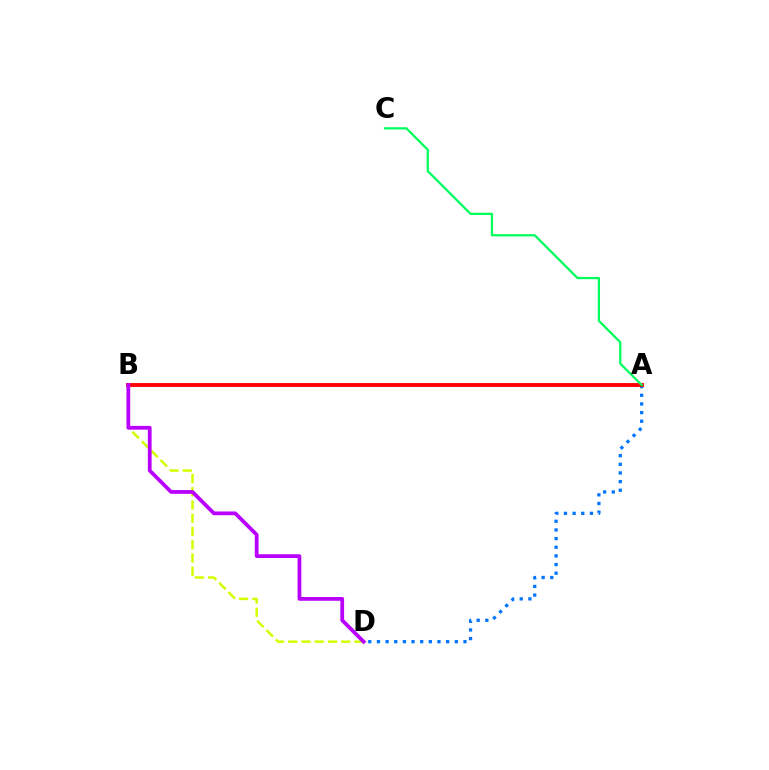{('A', 'D'): [{'color': '#0074ff', 'line_style': 'dotted', 'thickness': 2.35}], ('A', 'B'): [{'color': '#ff0000', 'line_style': 'solid', 'thickness': 2.77}], ('B', 'D'): [{'color': '#d1ff00', 'line_style': 'dashed', 'thickness': 1.8}, {'color': '#b900ff', 'line_style': 'solid', 'thickness': 2.71}], ('A', 'C'): [{'color': '#00ff5c', 'line_style': 'solid', 'thickness': 1.62}]}